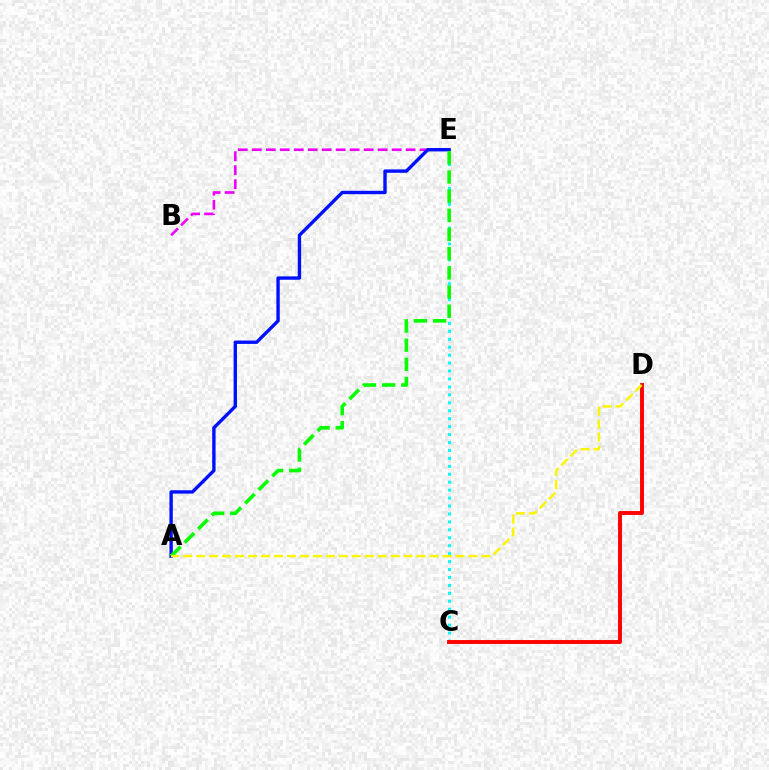{('C', 'E'): [{'color': '#00fff6', 'line_style': 'dotted', 'thickness': 2.16}], ('B', 'E'): [{'color': '#ee00ff', 'line_style': 'dashed', 'thickness': 1.9}], ('A', 'E'): [{'color': '#0010ff', 'line_style': 'solid', 'thickness': 2.43}, {'color': '#08ff00', 'line_style': 'dashed', 'thickness': 2.61}], ('C', 'D'): [{'color': '#ff0000', 'line_style': 'solid', 'thickness': 2.81}], ('A', 'D'): [{'color': '#fcf500', 'line_style': 'dashed', 'thickness': 1.76}]}